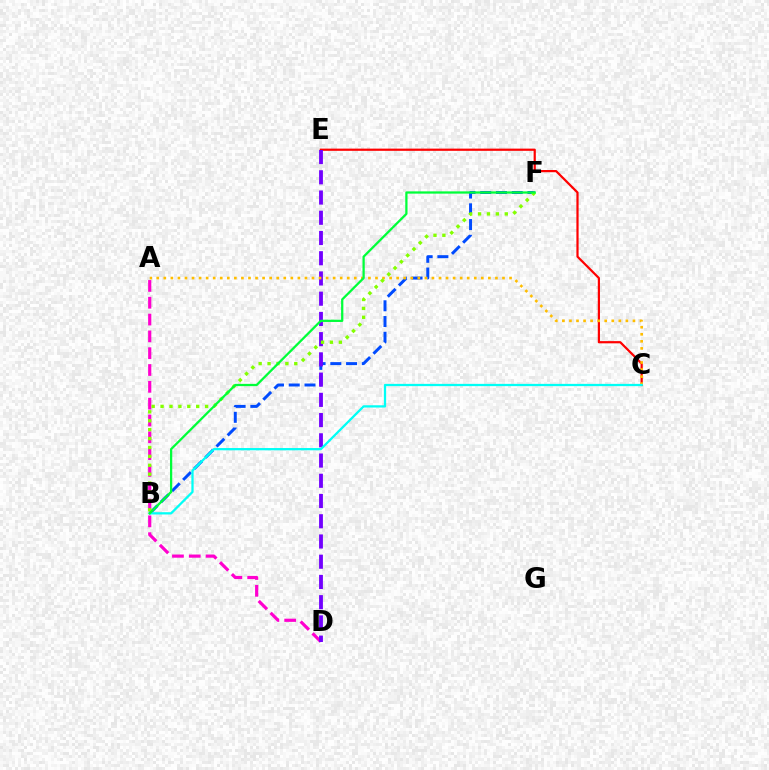{('C', 'E'): [{'color': '#ff0000', 'line_style': 'solid', 'thickness': 1.59}], ('B', 'F'): [{'color': '#004bff', 'line_style': 'dashed', 'thickness': 2.14}, {'color': '#84ff00', 'line_style': 'dotted', 'thickness': 2.42}, {'color': '#00ff39', 'line_style': 'solid', 'thickness': 1.63}], ('A', 'D'): [{'color': '#ff00cf', 'line_style': 'dashed', 'thickness': 2.28}], ('D', 'E'): [{'color': '#7200ff', 'line_style': 'dashed', 'thickness': 2.75}], ('A', 'C'): [{'color': '#ffbd00', 'line_style': 'dotted', 'thickness': 1.92}], ('B', 'C'): [{'color': '#00fff6', 'line_style': 'solid', 'thickness': 1.63}]}